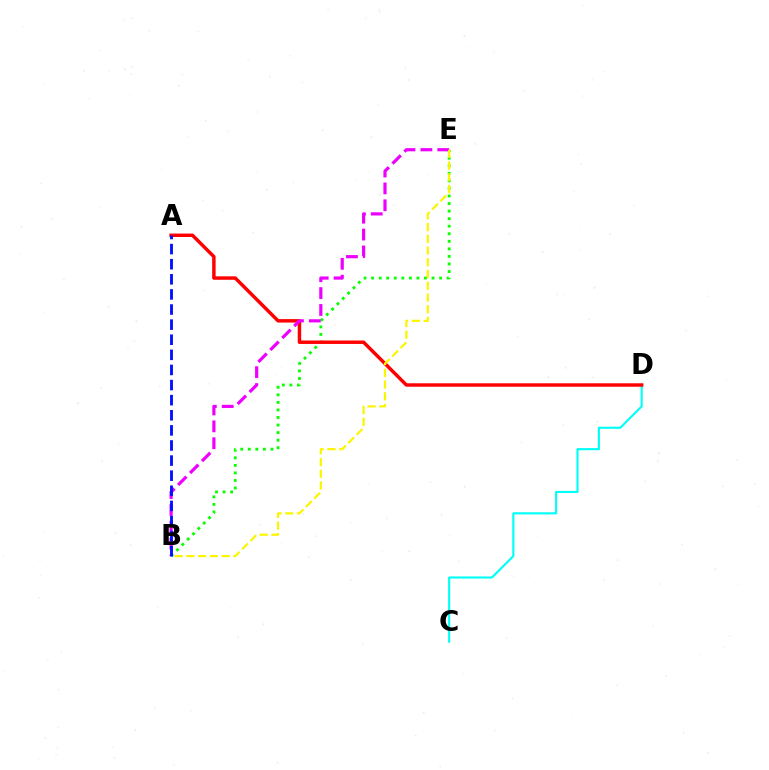{('B', 'E'): [{'color': '#08ff00', 'line_style': 'dotted', 'thickness': 2.05}, {'color': '#ee00ff', 'line_style': 'dashed', 'thickness': 2.29}, {'color': '#fcf500', 'line_style': 'dashed', 'thickness': 1.59}], ('C', 'D'): [{'color': '#00fff6', 'line_style': 'solid', 'thickness': 1.54}], ('A', 'D'): [{'color': '#ff0000', 'line_style': 'solid', 'thickness': 2.49}], ('A', 'B'): [{'color': '#0010ff', 'line_style': 'dashed', 'thickness': 2.05}]}